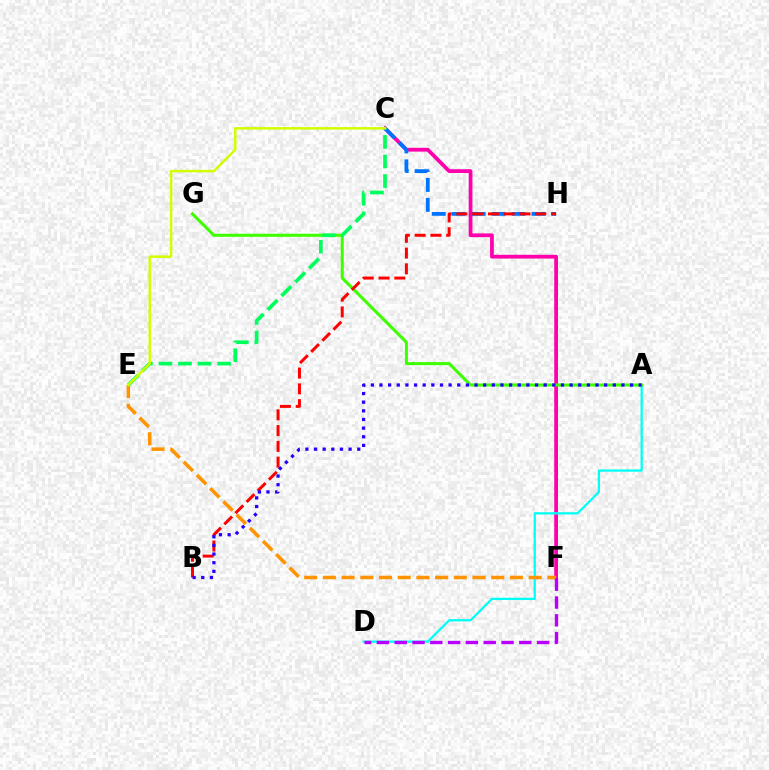{('C', 'F'): [{'color': '#ff00ac', 'line_style': 'solid', 'thickness': 2.71}], ('C', 'H'): [{'color': '#0074ff', 'line_style': 'dashed', 'thickness': 2.71}], ('A', 'D'): [{'color': '#00fff6', 'line_style': 'solid', 'thickness': 1.64}], ('A', 'G'): [{'color': '#3dff00', 'line_style': 'solid', 'thickness': 2.18}], ('B', 'H'): [{'color': '#ff0000', 'line_style': 'dashed', 'thickness': 2.14}], ('E', 'F'): [{'color': '#ff9400', 'line_style': 'dashed', 'thickness': 2.54}], ('D', 'F'): [{'color': '#b900ff', 'line_style': 'dashed', 'thickness': 2.42}], ('C', 'E'): [{'color': '#00ff5c', 'line_style': 'dashed', 'thickness': 2.66}, {'color': '#d1ff00', 'line_style': 'solid', 'thickness': 1.79}], ('A', 'B'): [{'color': '#2500ff', 'line_style': 'dotted', 'thickness': 2.35}]}